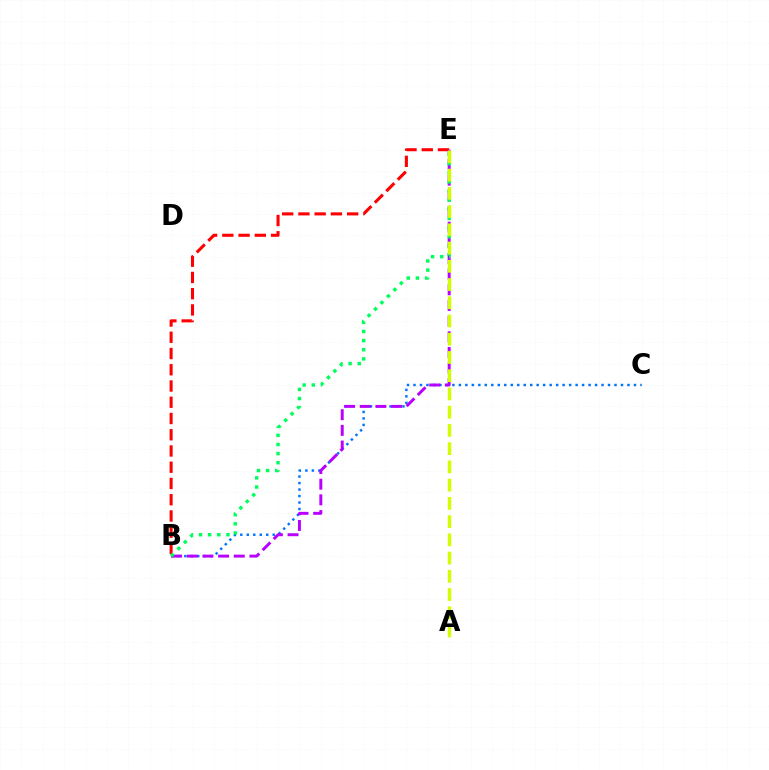{('B', 'C'): [{'color': '#0074ff', 'line_style': 'dotted', 'thickness': 1.76}], ('B', 'E'): [{'color': '#ff0000', 'line_style': 'dashed', 'thickness': 2.21}, {'color': '#b900ff', 'line_style': 'dashed', 'thickness': 2.13}, {'color': '#00ff5c', 'line_style': 'dotted', 'thickness': 2.48}], ('A', 'E'): [{'color': '#d1ff00', 'line_style': 'dashed', 'thickness': 2.48}]}